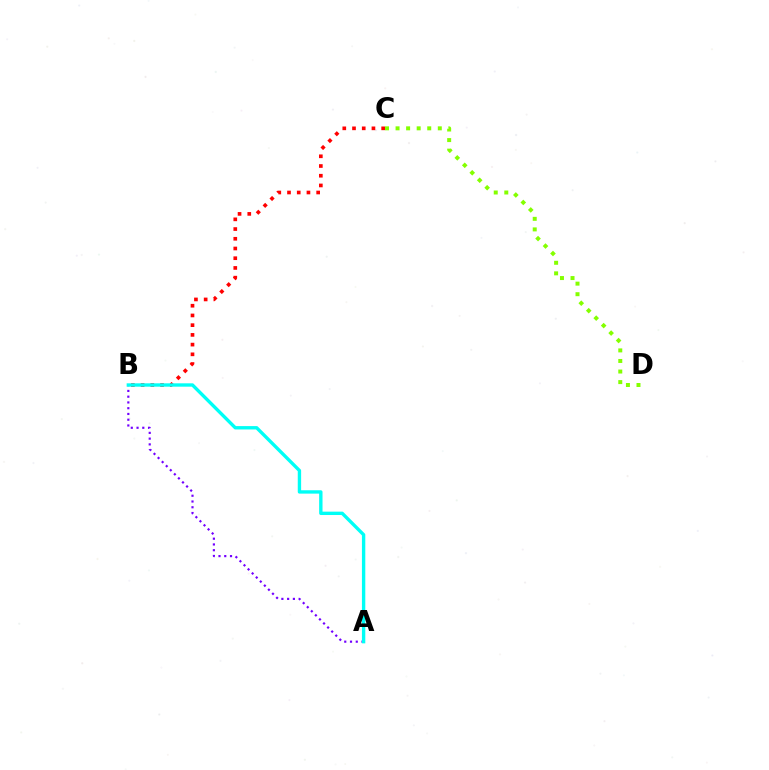{('B', 'C'): [{'color': '#ff0000', 'line_style': 'dotted', 'thickness': 2.64}], ('A', 'B'): [{'color': '#7200ff', 'line_style': 'dotted', 'thickness': 1.56}, {'color': '#00fff6', 'line_style': 'solid', 'thickness': 2.43}], ('C', 'D'): [{'color': '#84ff00', 'line_style': 'dotted', 'thickness': 2.87}]}